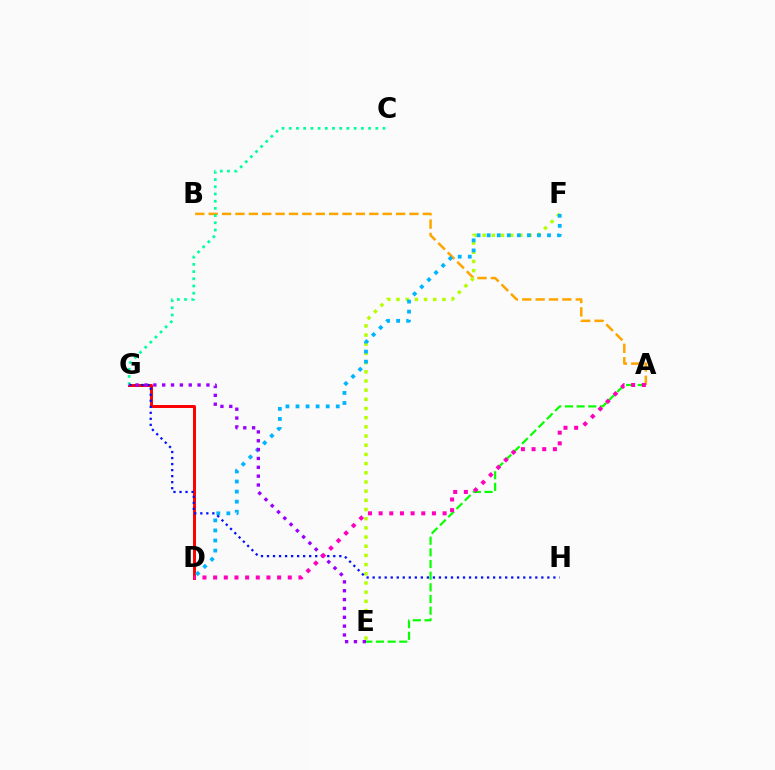{('A', 'B'): [{'color': '#ffa500', 'line_style': 'dashed', 'thickness': 1.82}], ('A', 'E'): [{'color': '#08ff00', 'line_style': 'dashed', 'thickness': 1.58}], ('D', 'G'): [{'color': '#ff0000', 'line_style': 'solid', 'thickness': 2.14}], ('C', 'G'): [{'color': '#00ff9d', 'line_style': 'dotted', 'thickness': 1.96}], ('E', 'F'): [{'color': '#b3ff00', 'line_style': 'dotted', 'thickness': 2.49}], ('D', 'F'): [{'color': '#00b5ff', 'line_style': 'dotted', 'thickness': 2.73}], ('G', 'H'): [{'color': '#0010ff', 'line_style': 'dotted', 'thickness': 1.64}], ('E', 'G'): [{'color': '#9b00ff', 'line_style': 'dotted', 'thickness': 2.4}], ('A', 'D'): [{'color': '#ff00bd', 'line_style': 'dotted', 'thickness': 2.9}]}